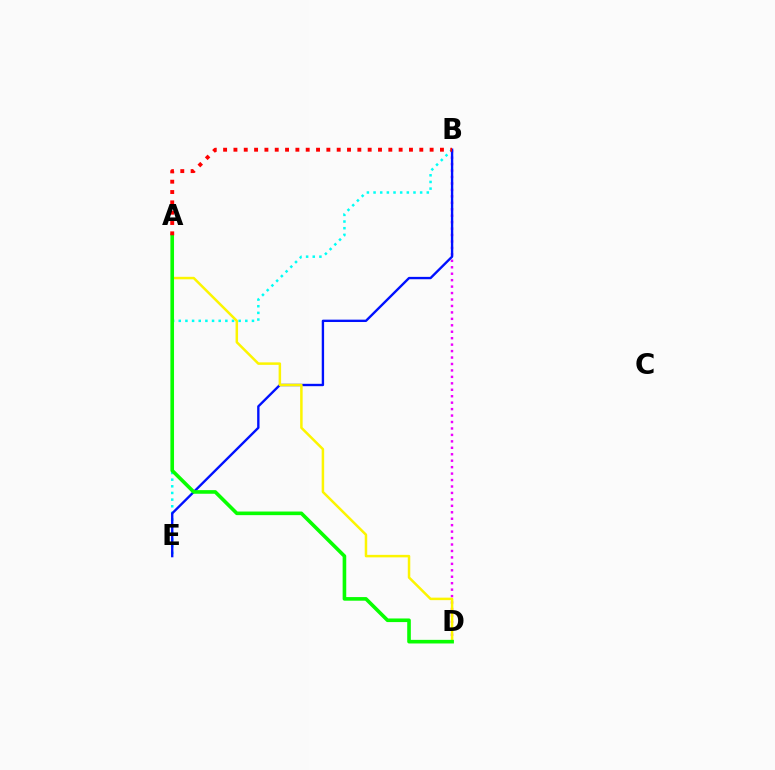{('B', 'E'): [{'color': '#00fff6', 'line_style': 'dotted', 'thickness': 1.81}, {'color': '#0010ff', 'line_style': 'solid', 'thickness': 1.7}], ('B', 'D'): [{'color': '#ee00ff', 'line_style': 'dotted', 'thickness': 1.75}], ('A', 'D'): [{'color': '#fcf500', 'line_style': 'solid', 'thickness': 1.8}, {'color': '#08ff00', 'line_style': 'solid', 'thickness': 2.6}], ('A', 'B'): [{'color': '#ff0000', 'line_style': 'dotted', 'thickness': 2.81}]}